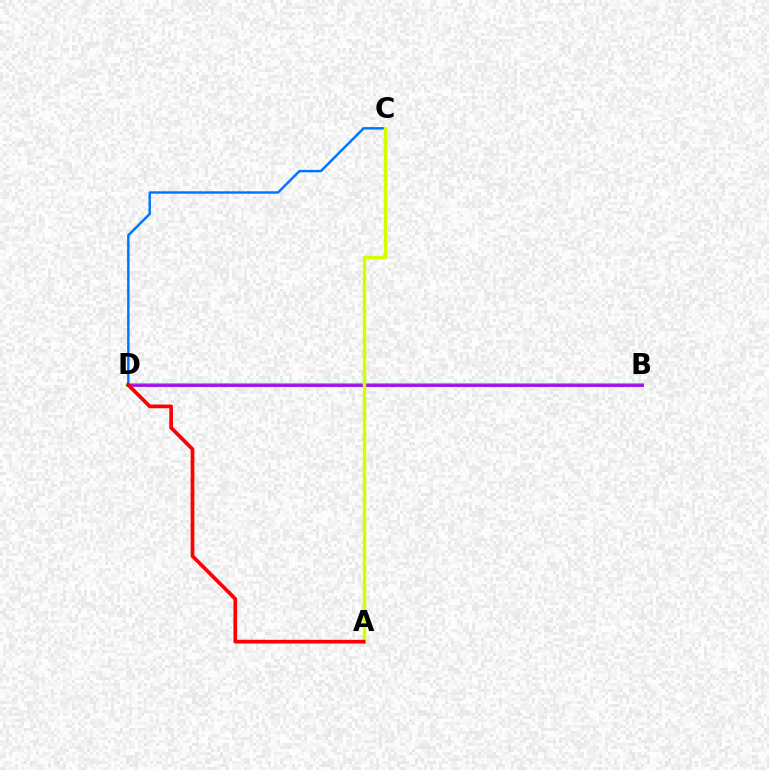{('B', 'D'): [{'color': '#00ff5c', 'line_style': 'solid', 'thickness': 2.98}, {'color': '#b900ff', 'line_style': 'solid', 'thickness': 1.99}], ('C', 'D'): [{'color': '#0074ff', 'line_style': 'solid', 'thickness': 1.75}], ('A', 'C'): [{'color': '#d1ff00', 'line_style': 'solid', 'thickness': 2.47}], ('A', 'D'): [{'color': '#ff0000', 'line_style': 'solid', 'thickness': 2.66}]}